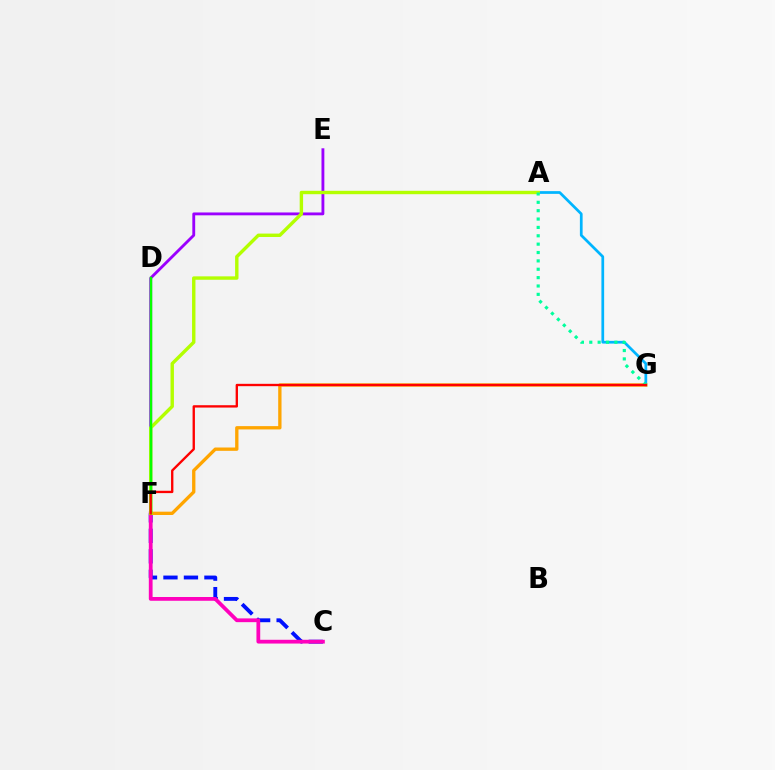{('E', 'F'): [{'color': '#9b00ff', 'line_style': 'solid', 'thickness': 2.05}], ('C', 'F'): [{'color': '#0010ff', 'line_style': 'dashed', 'thickness': 2.78}, {'color': '#ff00bd', 'line_style': 'solid', 'thickness': 2.71}], ('A', 'G'): [{'color': '#00b5ff', 'line_style': 'solid', 'thickness': 1.97}, {'color': '#00ff9d', 'line_style': 'dotted', 'thickness': 2.27}], ('F', 'G'): [{'color': '#ffa500', 'line_style': 'solid', 'thickness': 2.39}, {'color': '#ff0000', 'line_style': 'solid', 'thickness': 1.69}], ('A', 'F'): [{'color': '#b3ff00', 'line_style': 'solid', 'thickness': 2.45}], ('D', 'F'): [{'color': '#08ff00', 'line_style': 'solid', 'thickness': 1.78}]}